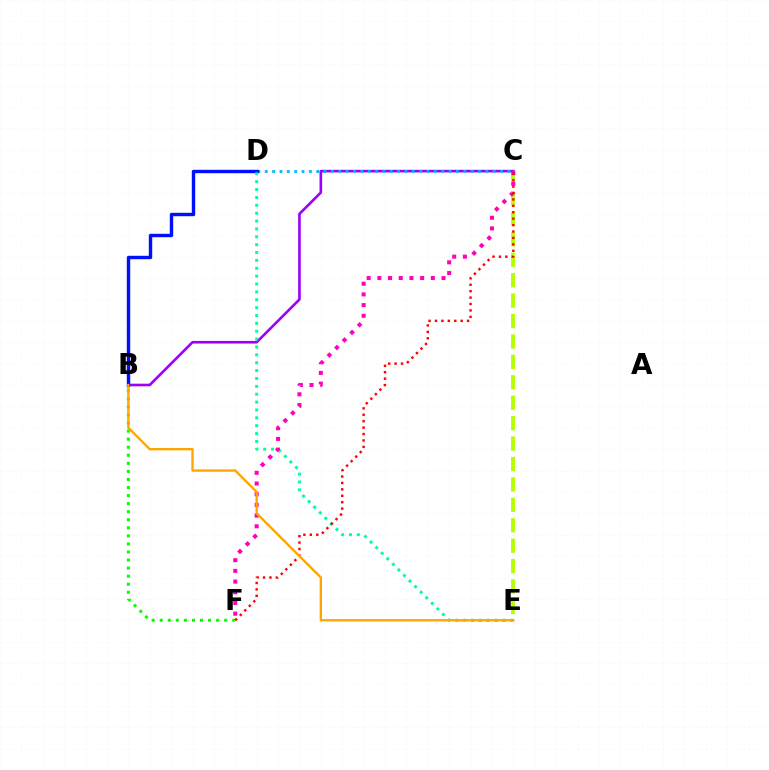{('C', 'E'): [{'color': '#b3ff00', 'line_style': 'dashed', 'thickness': 2.77}], ('B', 'C'): [{'color': '#9b00ff', 'line_style': 'solid', 'thickness': 1.89}], ('B', 'F'): [{'color': '#08ff00', 'line_style': 'dotted', 'thickness': 2.19}], ('C', 'D'): [{'color': '#00b5ff', 'line_style': 'dotted', 'thickness': 2.0}], ('B', 'D'): [{'color': '#0010ff', 'line_style': 'solid', 'thickness': 2.46}], ('D', 'E'): [{'color': '#00ff9d', 'line_style': 'dotted', 'thickness': 2.14}], ('C', 'F'): [{'color': '#ff00bd', 'line_style': 'dotted', 'thickness': 2.91}, {'color': '#ff0000', 'line_style': 'dotted', 'thickness': 1.74}], ('B', 'E'): [{'color': '#ffa500', 'line_style': 'solid', 'thickness': 1.68}]}